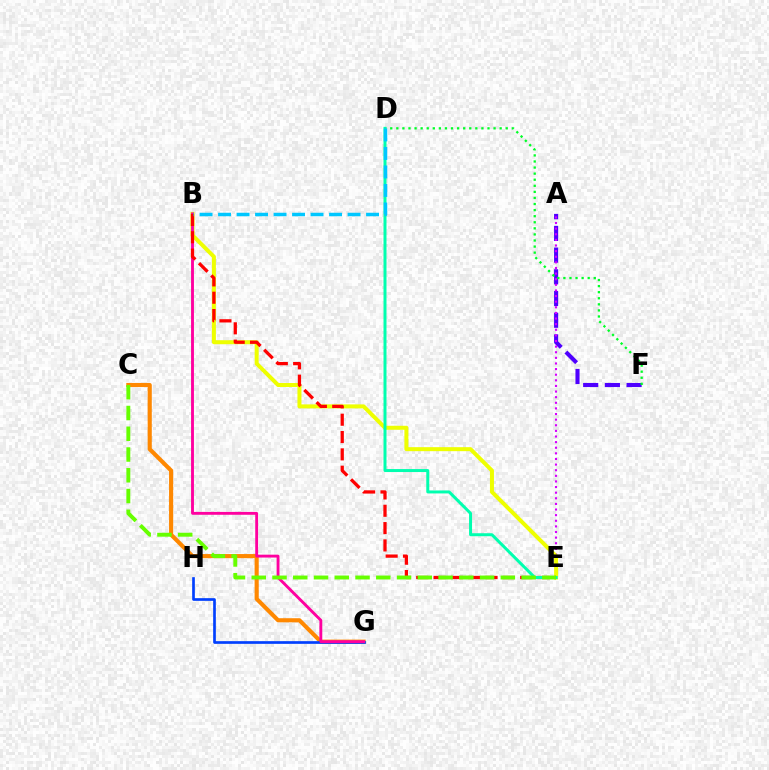{('A', 'F'): [{'color': '#4f00ff', 'line_style': 'dashed', 'thickness': 2.95}], ('C', 'G'): [{'color': '#ff8800', 'line_style': 'solid', 'thickness': 2.97}], ('D', 'F'): [{'color': '#00ff27', 'line_style': 'dotted', 'thickness': 1.65}], ('G', 'H'): [{'color': '#003fff', 'line_style': 'solid', 'thickness': 1.93}], ('A', 'E'): [{'color': '#d600ff', 'line_style': 'dotted', 'thickness': 1.53}], ('B', 'E'): [{'color': '#eeff00', 'line_style': 'solid', 'thickness': 2.88}, {'color': '#ff0000', 'line_style': 'dashed', 'thickness': 2.35}], ('B', 'G'): [{'color': '#ff00a0', 'line_style': 'solid', 'thickness': 2.07}], ('D', 'E'): [{'color': '#00ffaf', 'line_style': 'solid', 'thickness': 2.15}], ('B', 'D'): [{'color': '#00c7ff', 'line_style': 'dashed', 'thickness': 2.51}], ('C', 'E'): [{'color': '#66ff00', 'line_style': 'dashed', 'thickness': 2.82}]}